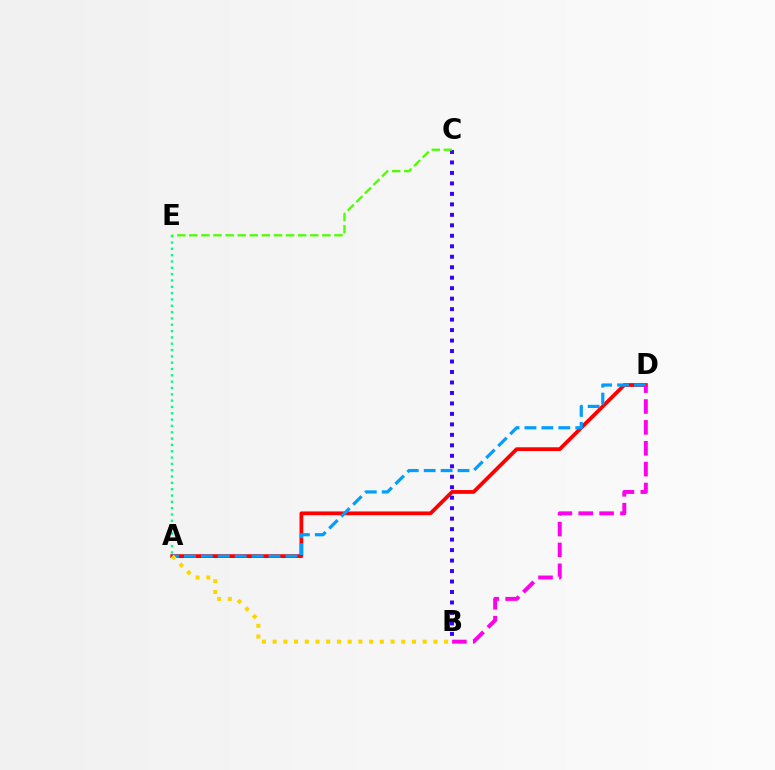{('A', 'D'): [{'color': '#ff0000', 'line_style': 'solid', 'thickness': 2.72}, {'color': '#009eff', 'line_style': 'dashed', 'thickness': 2.3}], ('B', 'C'): [{'color': '#3700ff', 'line_style': 'dotted', 'thickness': 2.85}], ('B', 'D'): [{'color': '#ff00ed', 'line_style': 'dashed', 'thickness': 2.83}], ('A', 'E'): [{'color': '#00ff86', 'line_style': 'dotted', 'thickness': 1.72}], ('C', 'E'): [{'color': '#4fff00', 'line_style': 'dashed', 'thickness': 1.64}], ('A', 'B'): [{'color': '#ffd500', 'line_style': 'dotted', 'thickness': 2.91}]}